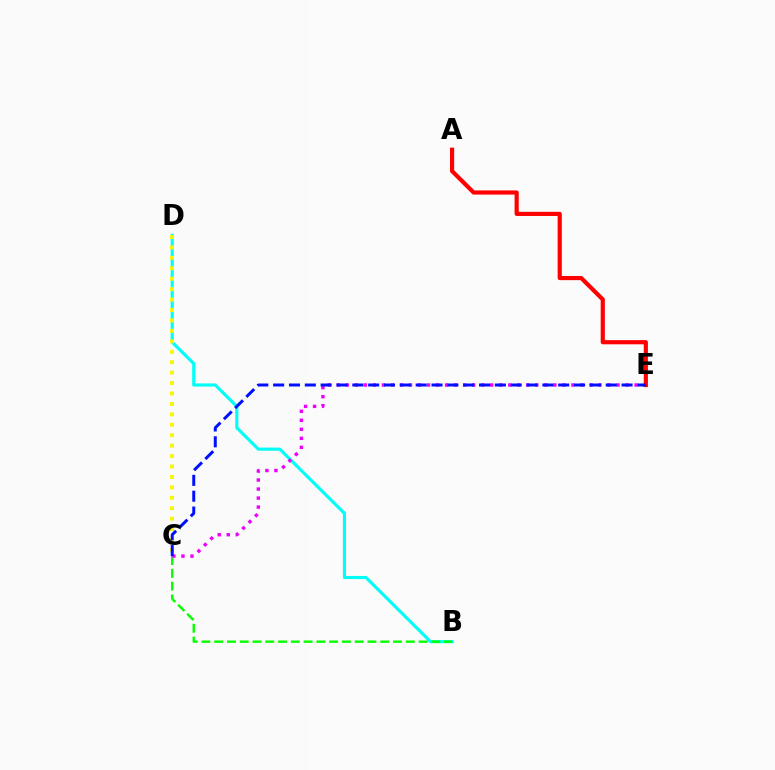{('B', 'D'): [{'color': '#00fff6', 'line_style': 'solid', 'thickness': 2.26}], ('B', 'C'): [{'color': '#08ff00', 'line_style': 'dashed', 'thickness': 1.74}], ('C', 'E'): [{'color': '#ee00ff', 'line_style': 'dotted', 'thickness': 2.45}, {'color': '#0010ff', 'line_style': 'dashed', 'thickness': 2.15}], ('A', 'E'): [{'color': '#ff0000', 'line_style': 'solid', 'thickness': 3.0}], ('C', 'D'): [{'color': '#fcf500', 'line_style': 'dotted', 'thickness': 2.83}]}